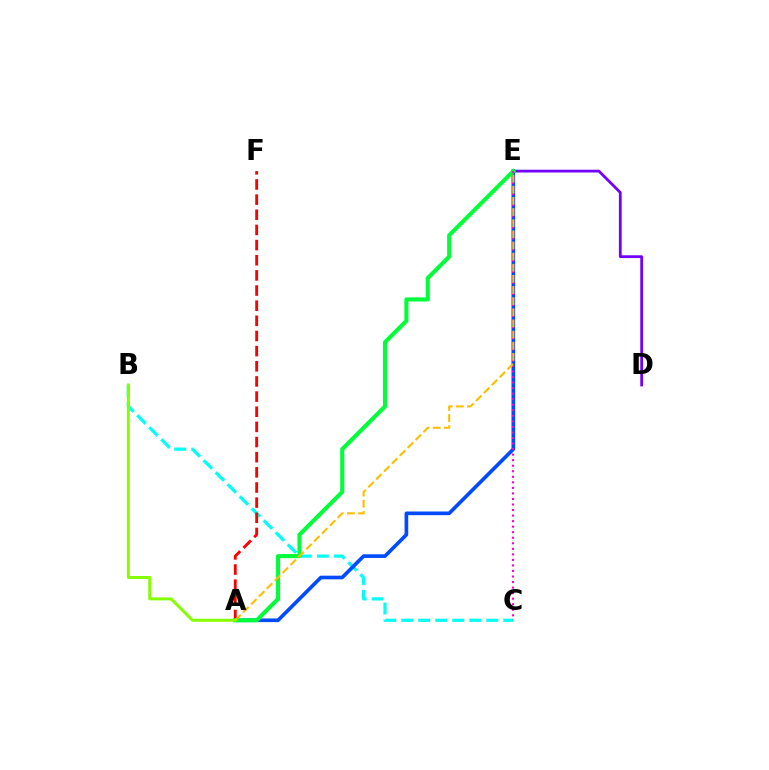{('B', 'C'): [{'color': '#00fff6', 'line_style': 'dashed', 'thickness': 2.31}], ('A', 'F'): [{'color': '#ff0000', 'line_style': 'dashed', 'thickness': 2.06}], ('D', 'E'): [{'color': '#7200ff', 'line_style': 'solid', 'thickness': 2.0}], ('A', 'E'): [{'color': '#004bff', 'line_style': 'solid', 'thickness': 2.63}, {'color': '#00ff39', 'line_style': 'solid', 'thickness': 2.93}, {'color': '#ffbd00', 'line_style': 'dashed', 'thickness': 1.51}], ('C', 'E'): [{'color': '#ff00cf', 'line_style': 'dotted', 'thickness': 1.51}], ('A', 'B'): [{'color': '#84ff00', 'line_style': 'solid', 'thickness': 2.14}]}